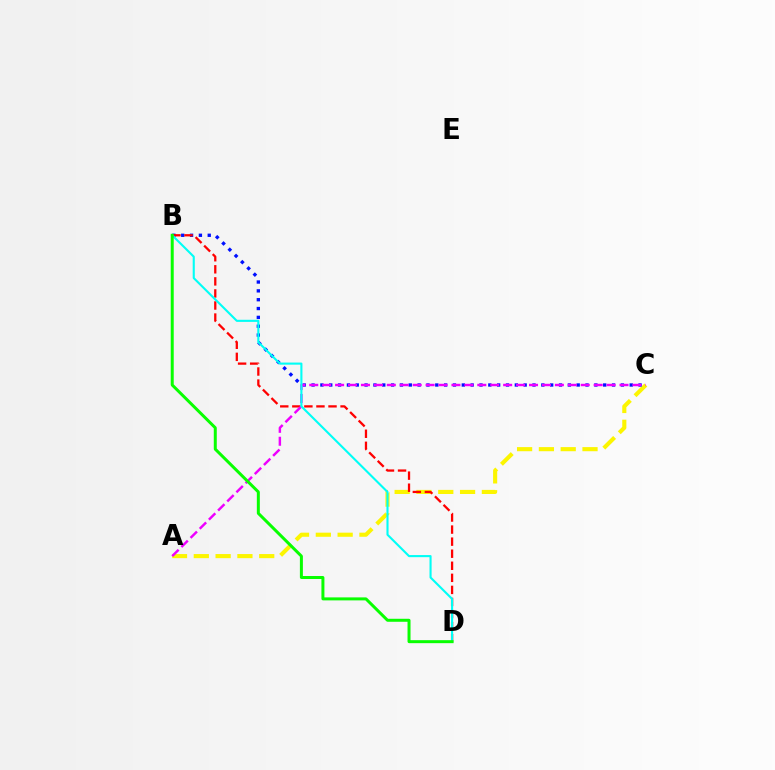{('A', 'C'): [{'color': '#fcf500', 'line_style': 'dashed', 'thickness': 2.96}, {'color': '#ee00ff', 'line_style': 'dashed', 'thickness': 1.76}], ('B', 'C'): [{'color': '#0010ff', 'line_style': 'dotted', 'thickness': 2.4}], ('B', 'D'): [{'color': '#ff0000', 'line_style': 'dashed', 'thickness': 1.64}, {'color': '#00fff6', 'line_style': 'solid', 'thickness': 1.51}, {'color': '#08ff00', 'line_style': 'solid', 'thickness': 2.15}]}